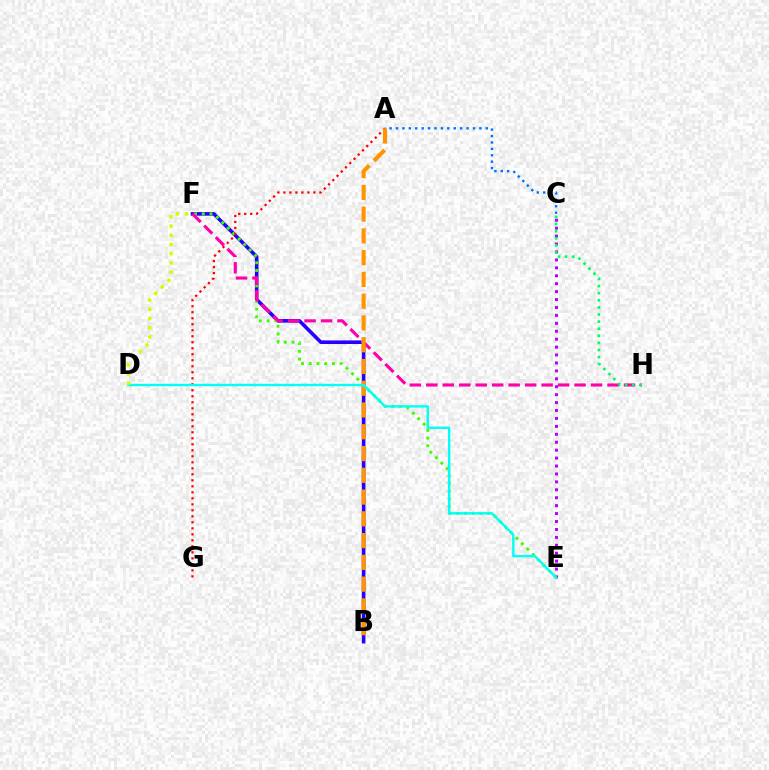{('B', 'F'): [{'color': '#2500ff', 'line_style': 'solid', 'thickness': 2.59}], ('A', 'C'): [{'color': '#0074ff', 'line_style': 'dotted', 'thickness': 1.74}], ('E', 'F'): [{'color': '#3dff00', 'line_style': 'dotted', 'thickness': 2.1}], ('F', 'H'): [{'color': '#ff00ac', 'line_style': 'dashed', 'thickness': 2.24}], ('A', 'G'): [{'color': '#ff0000', 'line_style': 'dotted', 'thickness': 1.63}], ('C', 'E'): [{'color': '#b900ff', 'line_style': 'dotted', 'thickness': 2.15}], ('A', 'B'): [{'color': '#ff9400', 'line_style': 'dashed', 'thickness': 2.96}], ('C', 'H'): [{'color': '#00ff5c', 'line_style': 'dotted', 'thickness': 1.93}], ('D', 'E'): [{'color': '#00fff6', 'line_style': 'solid', 'thickness': 1.72}], ('D', 'F'): [{'color': '#d1ff00', 'line_style': 'dotted', 'thickness': 2.5}]}